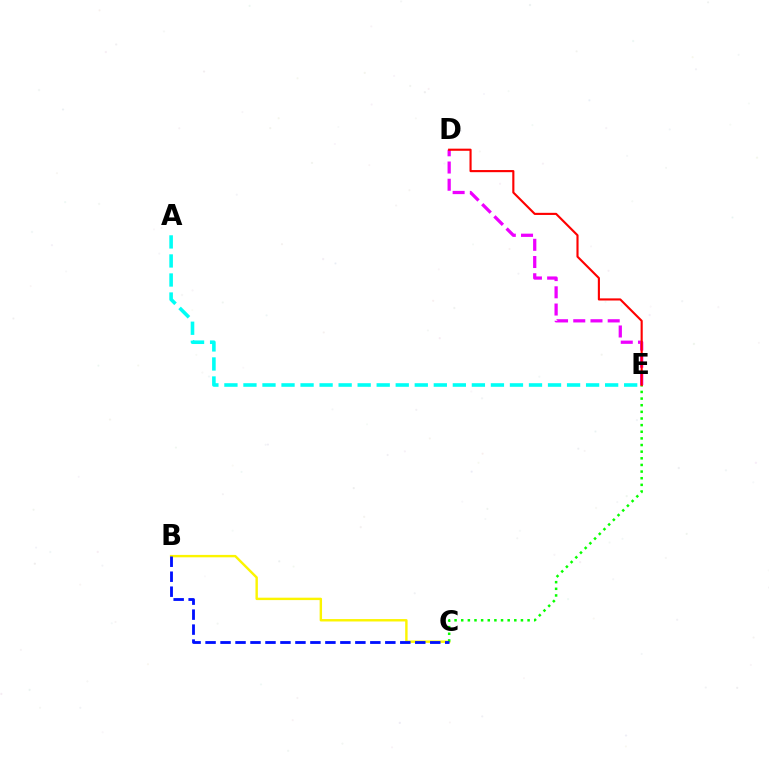{('A', 'E'): [{'color': '#00fff6', 'line_style': 'dashed', 'thickness': 2.59}], ('B', 'C'): [{'color': '#fcf500', 'line_style': 'solid', 'thickness': 1.73}, {'color': '#0010ff', 'line_style': 'dashed', 'thickness': 2.03}], ('C', 'E'): [{'color': '#08ff00', 'line_style': 'dotted', 'thickness': 1.8}], ('D', 'E'): [{'color': '#ee00ff', 'line_style': 'dashed', 'thickness': 2.34}, {'color': '#ff0000', 'line_style': 'solid', 'thickness': 1.53}]}